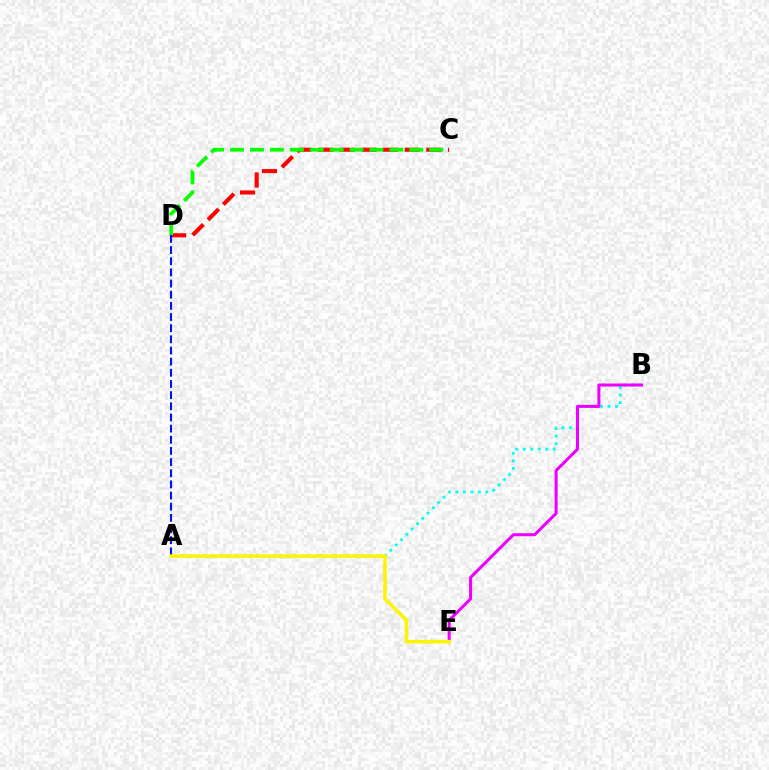{('C', 'D'): [{'color': '#ff0000', 'line_style': 'dashed', 'thickness': 2.94}, {'color': '#08ff00', 'line_style': 'dashed', 'thickness': 2.71}], ('A', 'B'): [{'color': '#00fff6', 'line_style': 'dotted', 'thickness': 2.04}], ('B', 'E'): [{'color': '#ee00ff', 'line_style': 'solid', 'thickness': 2.17}], ('A', 'D'): [{'color': '#0010ff', 'line_style': 'dashed', 'thickness': 1.52}], ('A', 'E'): [{'color': '#fcf500', 'line_style': 'solid', 'thickness': 2.57}]}